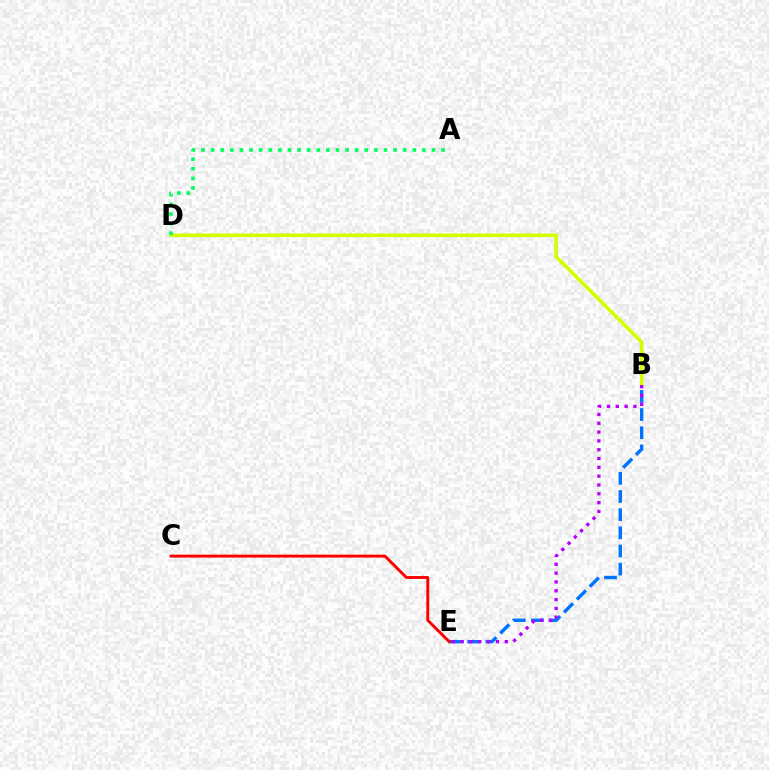{('B', 'E'): [{'color': '#0074ff', 'line_style': 'dashed', 'thickness': 2.47}, {'color': '#b900ff', 'line_style': 'dotted', 'thickness': 2.4}], ('B', 'D'): [{'color': '#d1ff00', 'line_style': 'solid', 'thickness': 2.55}], ('A', 'D'): [{'color': '#00ff5c', 'line_style': 'dotted', 'thickness': 2.61}], ('C', 'E'): [{'color': '#ff0000', 'line_style': 'solid', 'thickness': 2.1}]}